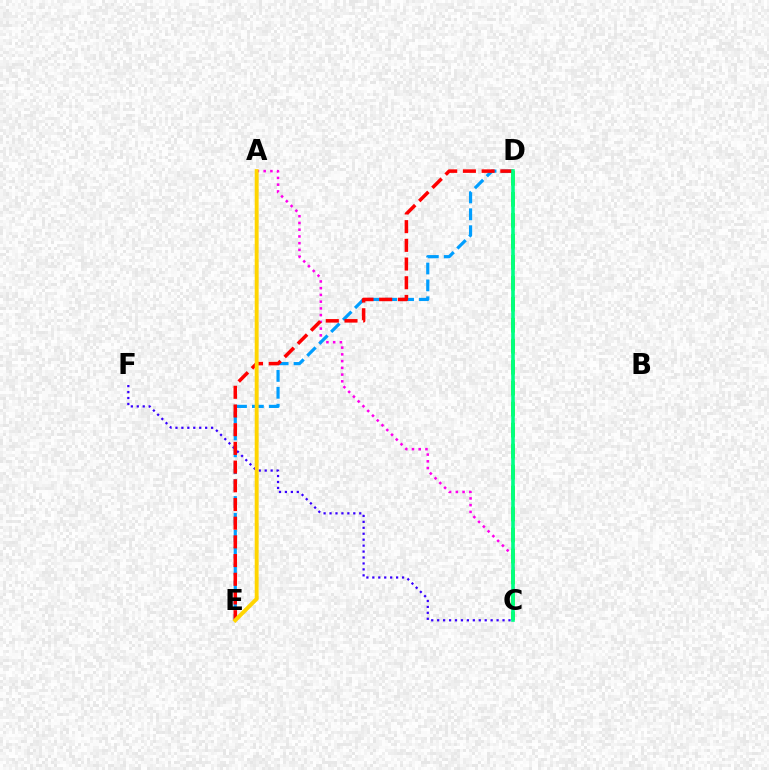{('A', 'C'): [{'color': '#ff00ed', 'line_style': 'dotted', 'thickness': 1.83}], ('C', 'D'): [{'color': '#4fff00', 'line_style': 'dashed', 'thickness': 2.85}, {'color': '#00ff86', 'line_style': 'solid', 'thickness': 2.59}], ('C', 'F'): [{'color': '#3700ff', 'line_style': 'dotted', 'thickness': 1.61}], ('D', 'E'): [{'color': '#009eff', 'line_style': 'dashed', 'thickness': 2.29}, {'color': '#ff0000', 'line_style': 'dashed', 'thickness': 2.54}], ('A', 'E'): [{'color': '#ffd500', 'line_style': 'solid', 'thickness': 2.82}]}